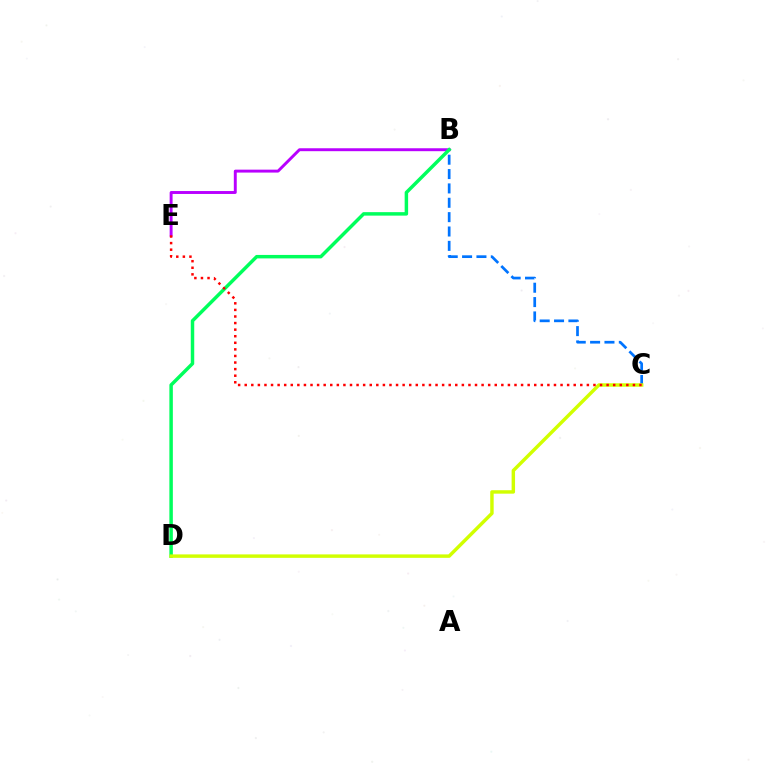{('B', 'C'): [{'color': '#0074ff', 'line_style': 'dashed', 'thickness': 1.95}], ('B', 'E'): [{'color': '#b900ff', 'line_style': 'solid', 'thickness': 2.11}], ('B', 'D'): [{'color': '#00ff5c', 'line_style': 'solid', 'thickness': 2.5}], ('C', 'D'): [{'color': '#d1ff00', 'line_style': 'solid', 'thickness': 2.48}], ('C', 'E'): [{'color': '#ff0000', 'line_style': 'dotted', 'thickness': 1.79}]}